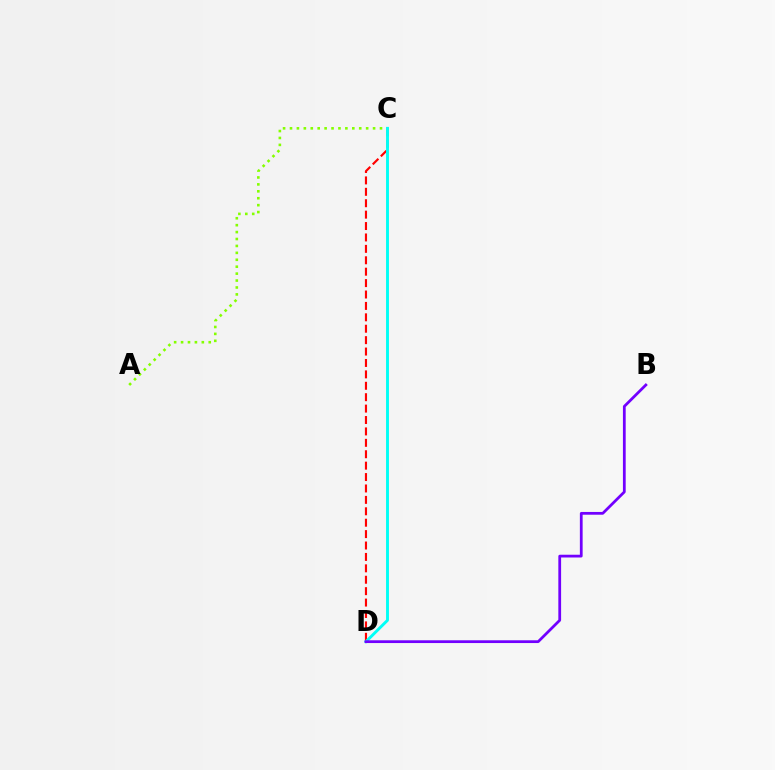{('C', 'D'): [{'color': '#ff0000', 'line_style': 'dashed', 'thickness': 1.55}, {'color': '#00fff6', 'line_style': 'solid', 'thickness': 2.08}], ('A', 'C'): [{'color': '#84ff00', 'line_style': 'dotted', 'thickness': 1.88}], ('B', 'D'): [{'color': '#7200ff', 'line_style': 'solid', 'thickness': 1.99}]}